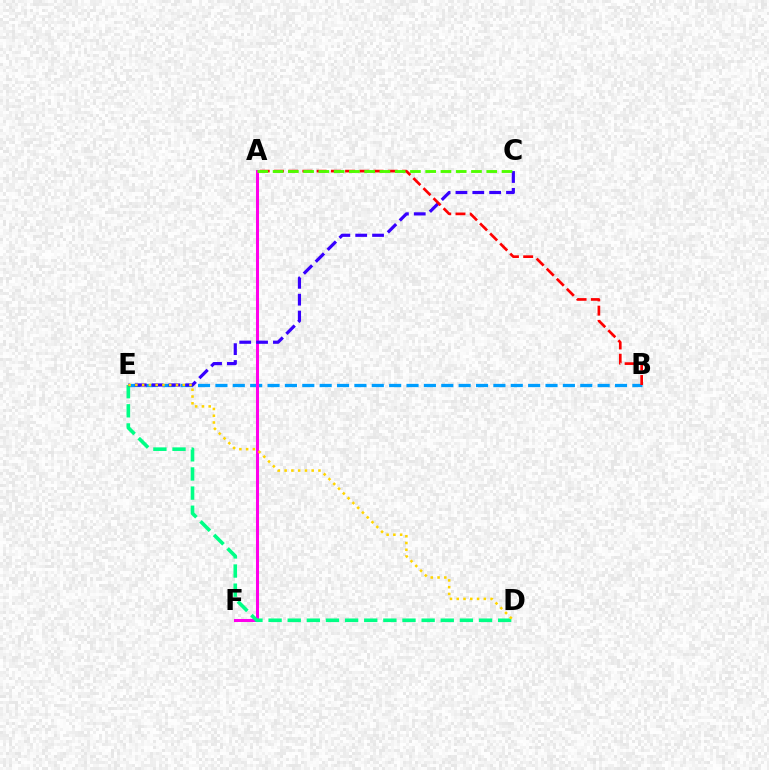{('B', 'E'): [{'color': '#009eff', 'line_style': 'dashed', 'thickness': 2.36}], ('A', 'F'): [{'color': '#ff00ed', 'line_style': 'solid', 'thickness': 2.18}], ('D', 'E'): [{'color': '#00ff86', 'line_style': 'dashed', 'thickness': 2.6}, {'color': '#ffd500', 'line_style': 'dotted', 'thickness': 1.84}], ('C', 'E'): [{'color': '#3700ff', 'line_style': 'dashed', 'thickness': 2.29}], ('A', 'B'): [{'color': '#ff0000', 'line_style': 'dashed', 'thickness': 1.93}], ('A', 'C'): [{'color': '#4fff00', 'line_style': 'dashed', 'thickness': 2.07}]}